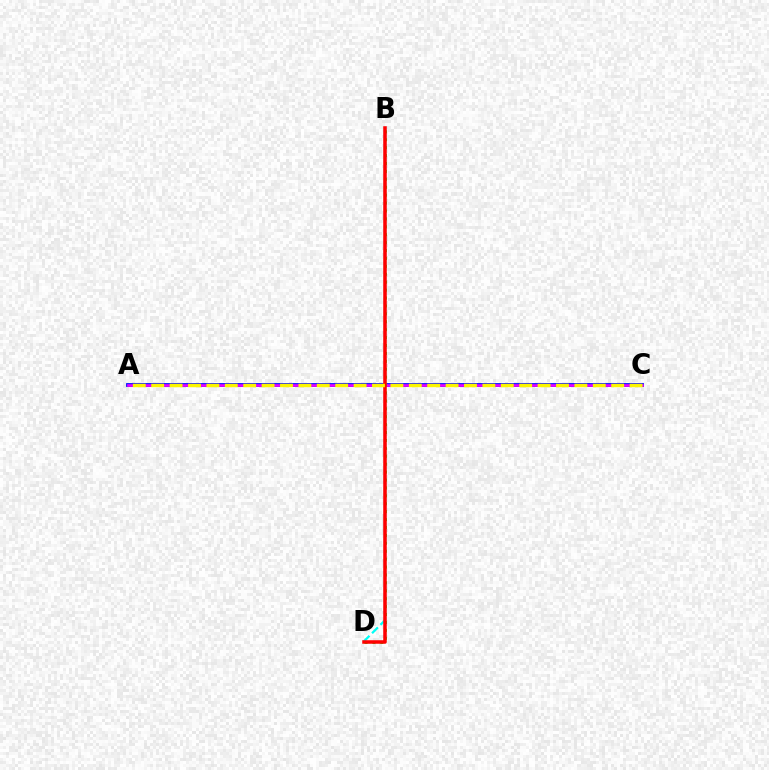{('A', 'C'): [{'color': '#0010ff', 'line_style': 'solid', 'thickness': 2.73}, {'color': '#ee00ff', 'line_style': 'solid', 'thickness': 1.91}, {'color': '#fcf500', 'line_style': 'dashed', 'thickness': 2.5}], ('B', 'D'): [{'color': '#08ff00', 'line_style': 'dotted', 'thickness': 2.15}, {'color': '#00fff6', 'line_style': 'dashed', 'thickness': 1.62}, {'color': '#ff0000', 'line_style': 'solid', 'thickness': 2.54}]}